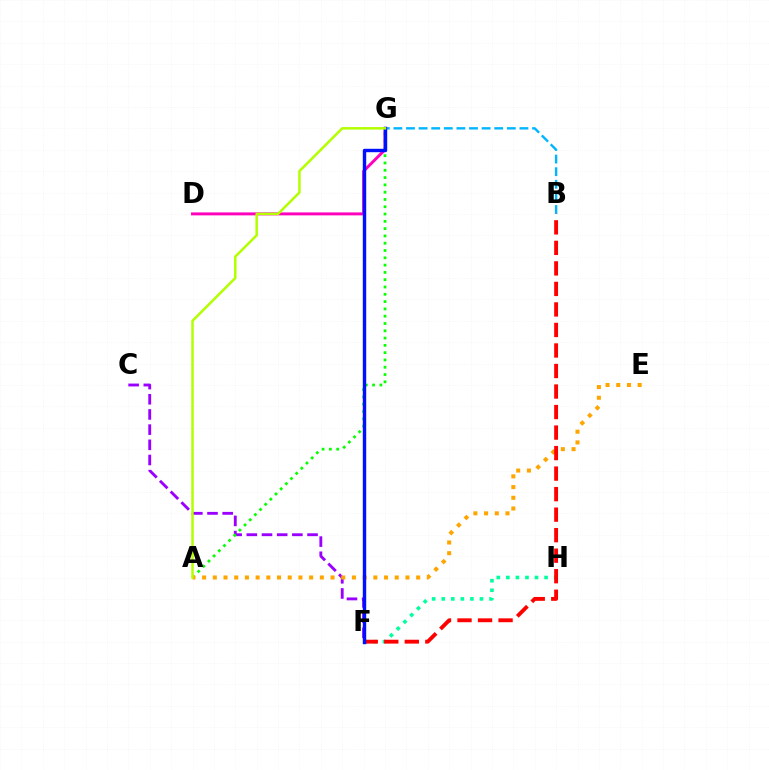{('C', 'F'): [{'color': '#9b00ff', 'line_style': 'dashed', 'thickness': 2.06}], ('A', 'G'): [{'color': '#08ff00', 'line_style': 'dotted', 'thickness': 1.98}, {'color': '#b3ff00', 'line_style': 'solid', 'thickness': 1.8}], ('D', 'G'): [{'color': '#ff00bd', 'line_style': 'solid', 'thickness': 2.12}], ('B', 'G'): [{'color': '#00b5ff', 'line_style': 'dashed', 'thickness': 1.71}], ('F', 'H'): [{'color': '#00ff9d', 'line_style': 'dotted', 'thickness': 2.6}], ('A', 'E'): [{'color': '#ffa500', 'line_style': 'dotted', 'thickness': 2.91}], ('B', 'F'): [{'color': '#ff0000', 'line_style': 'dashed', 'thickness': 2.79}], ('F', 'G'): [{'color': '#0010ff', 'line_style': 'solid', 'thickness': 2.46}]}